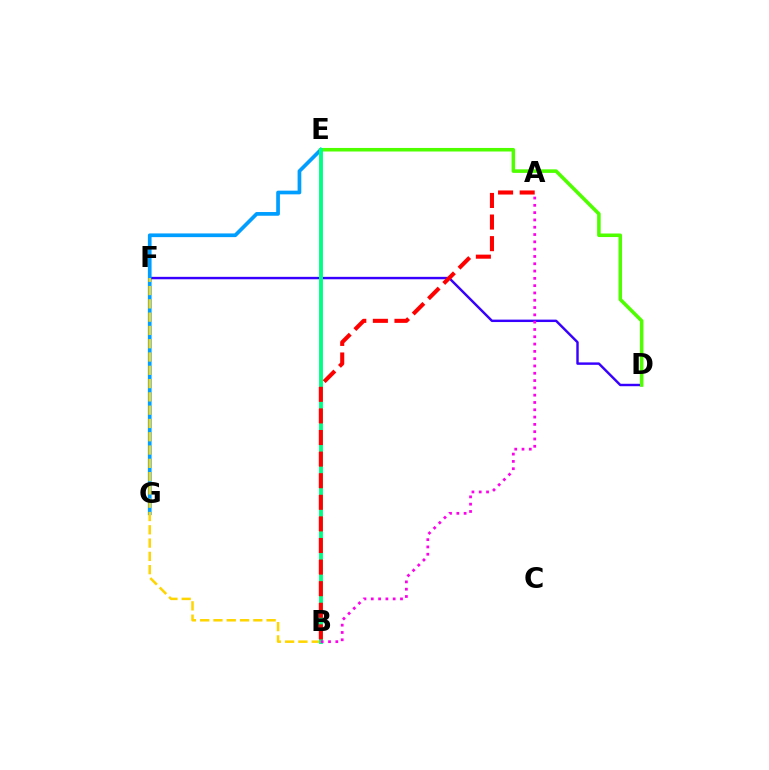{('D', 'F'): [{'color': '#3700ff', 'line_style': 'solid', 'thickness': 1.75}], ('E', 'G'): [{'color': '#009eff', 'line_style': 'solid', 'thickness': 2.67}], ('D', 'E'): [{'color': '#4fff00', 'line_style': 'solid', 'thickness': 2.56}], ('B', 'F'): [{'color': '#ffd500', 'line_style': 'dashed', 'thickness': 1.81}], ('B', 'E'): [{'color': '#00ff86', 'line_style': 'solid', 'thickness': 2.82}], ('A', 'B'): [{'color': '#ff0000', 'line_style': 'dashed', 'thickness': 2.93}, {'color': '#ff00ed', 'line_style': 'dotted', 'thickness': 1.98}]}